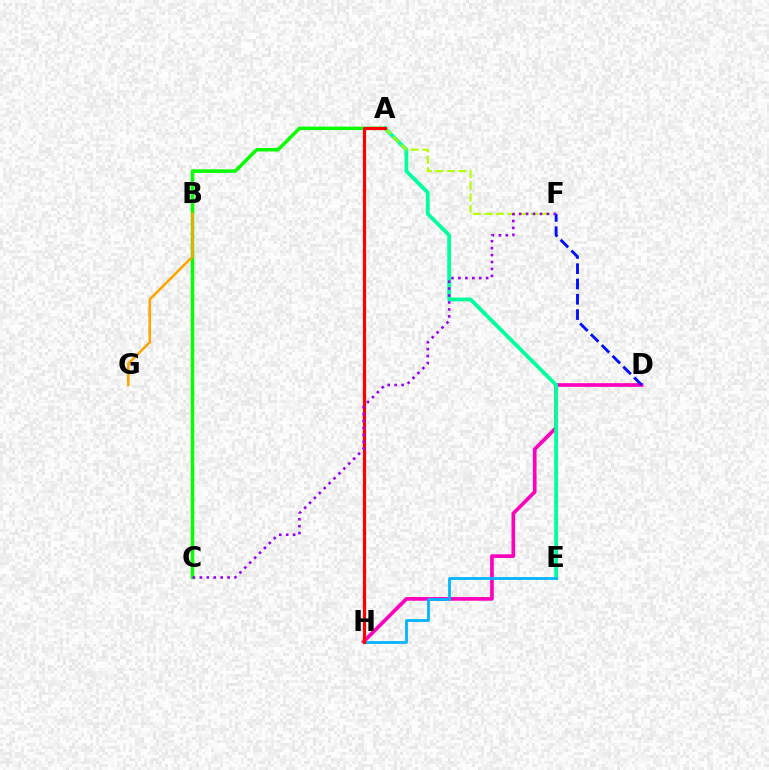{('D', 'H'): [{'color': '#ff00bd', 'line_style': 'solid', 'thickness': 2.65}], ('A', 'C'): [{'color': '#08ff00', 'line_style': 'solid', 'thickness': 2.52}], ('A', 'E'): [{'color': '#00ff9d', 'line_style': 'solid', 'thickness': 2.75}], ('E', 'H'): [{'color': '#00b5ff', 'line_style': 'solid', 'thickness': 2.0}], ('A', 'F'): [{'color': '#b3ff00', 'line_style': 'dashed', 'thickness': 1.56}], ('D', 'F'): [{'color': '#0010ff', 'line_style': 'dashed', 'thickness': 2.08}], ('A', 'H'): [{'color': '#ff0000', 'line_style': 'solid', 'thickness': 2.27}], ('C', 'F'): [{'color': '#9b00ff', 'line_style': 'dotted', 'thickness': 1.88}], ('B', 'G'): [{'color': '#ffa500', 'line_style': 'solid', 'thickness': 1.85}]}